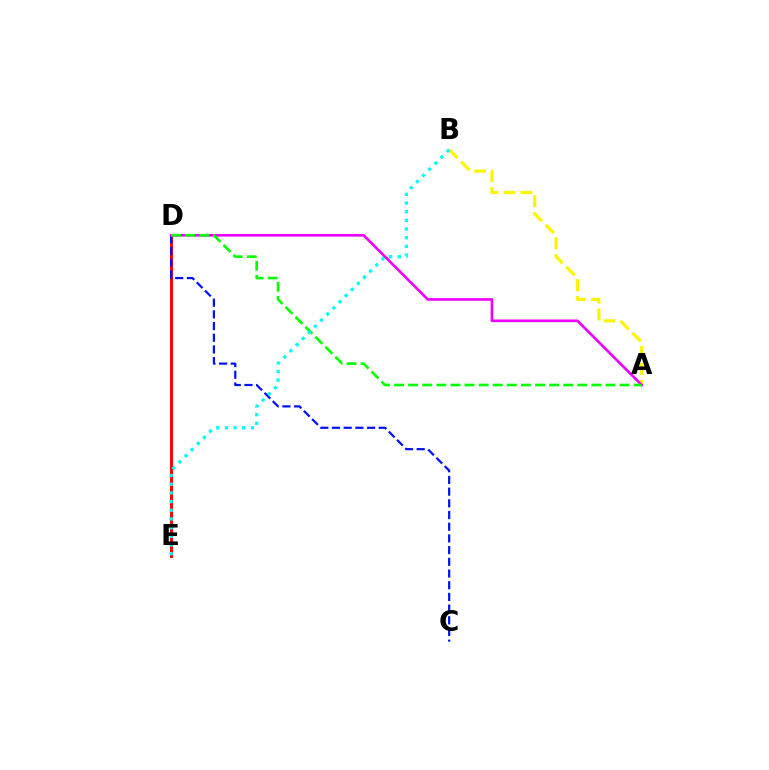{('D', 'E'): [{'color': '#ff0000', 'line_style': 'solid', 'thickness': 2.11}], ('C', 'D'): [{'color': '#0010ff', 'line_style': 'dashed', 'thickness': 1.59}], ('A', 'B'): [{'color': '#fcf500', 'line_style': 'dashed', 'thickness': 2.3}], ('A', 'D'): [{'color': '#ee00ff', 'line_style': 'solid', 'thickness': 1.91}, {'color': '#08ff00', 'line_style': 'dashed', 'thickness': 1.91}], ('B', 'E'): [{'color': '#00fff6', 'line_style': 'dotted', 'thickness': 2.36}]}